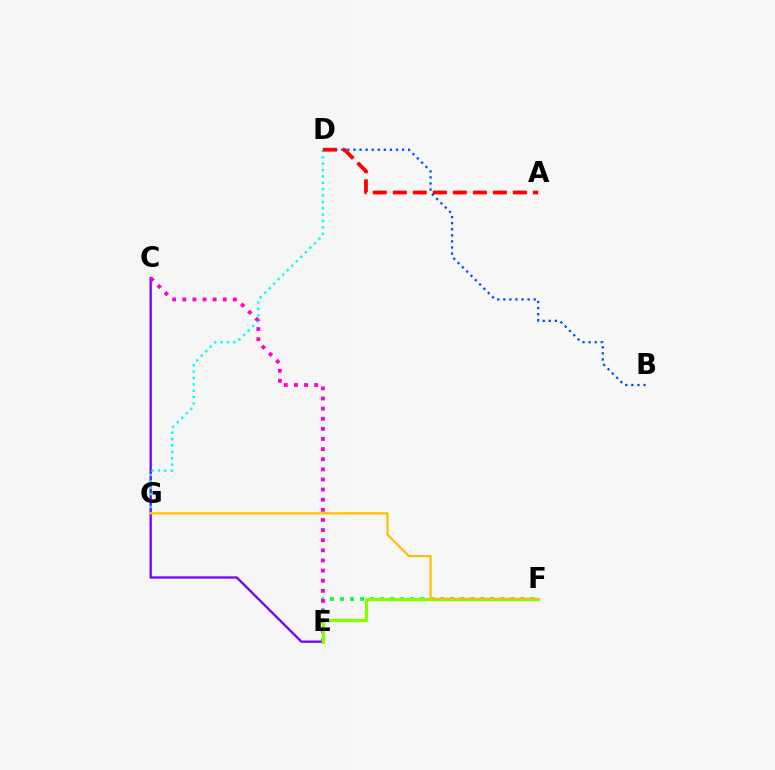{('C', 'E'): [{'color': '#7200ff', 'line_style': 'solid', 'thickness': 1.65}, {'color': '#ff00cf', 'line_style': 'dotted', 'thickness': 2.75}], ('E', 'F'): [{'color': '#00ff39', 'line_style': 'dotted', 'thickness': 2.72}, {'color': '#84ff00', 'line_style': 'solid', 'thickness': 2.34}], ('B', 'D'): [{'color': '#004bff', 'line_style': 'dotted', 'thickness': 1.65}], ('D', 'G'): [{'color': '#00fff6', 'line_style': 'dotted', 'thickness': 1.73}], ('F', 'G'): [{'color': '#ffbd00', 'line_style': 'solid', 'thickness': 1.55}], ('A', 'D'): [{'color': '#ff0000', 'line_style': 'dashed', 'thickness': 2.72}]}